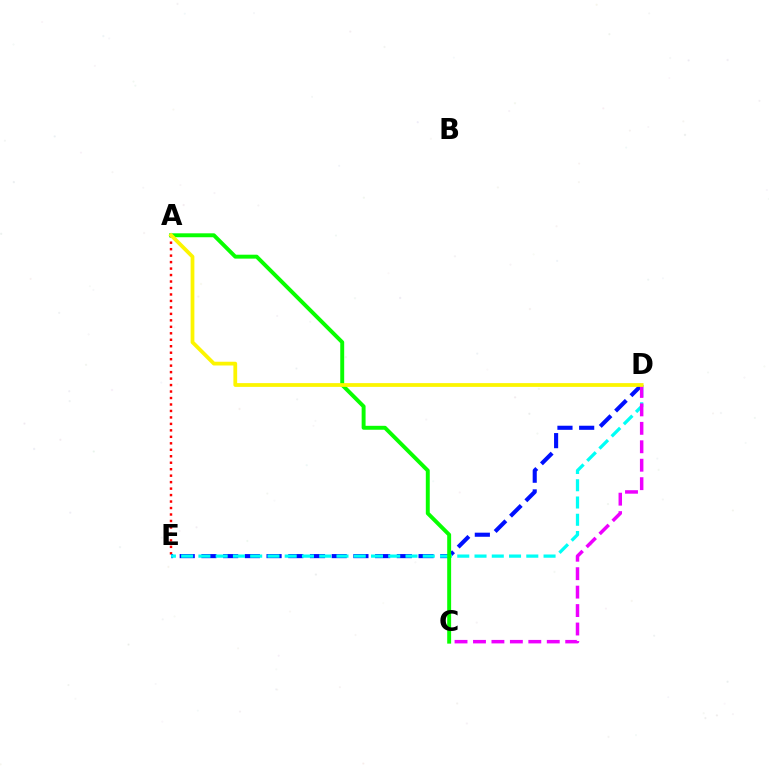{('A', 'E'): [{'color': '#ff0000', 'line_style': 'dotted', 'thickness': 1.76}], ('D', 'E'): [{'color': '#0010ff', 'line_style': 'dashed', 'thickness': 2.95}, {'color': '#00fff6', 'line_style': 'dashed', 'thickness': 2.34}], ('A', 'C'): [{'color': '#08ff00', 'line_style': 'solid', 'thickness': 2.83}], ('C', 'D'): [{'color': '#ee00ff', 'line_style': 'dashed', 'thickness': 2.51}], ('A', 'D'): [{'color': '#fcf500', 'line_style': 'solid', 'thickness': 2.71}]}